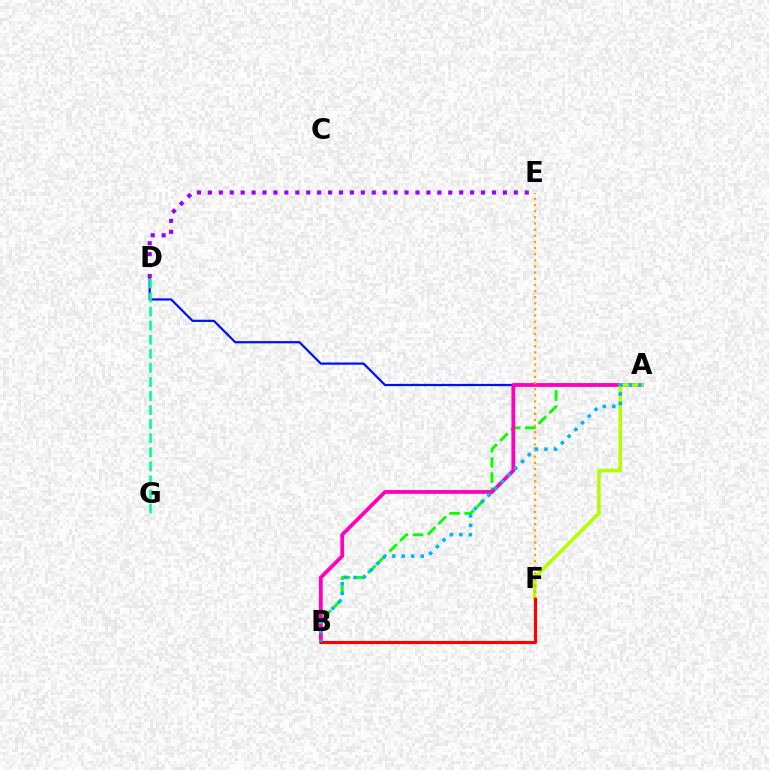{('A', 'D'): [{'color': '#0010ff', 'line_style': 'solid', 'thickness': 1.6}], ('A', 'B'): [{'color': '#08ff00', 'line_style': 'dashed', 'thickness': 2.06}, {'color': '#ff00bd', 'line_style': 'solid', 'thickness': 2.73}, {'color': '#00b5ff', 'line_style': 'dotted', 'thickness': 2.58}], ('A', 'F'): [{'color': '#b3ff00', 'line_style': 'solid', 'thickness': 2.57}], ('E', 'F'): [{'color': '#ffa500', 'line_style': 'dotted', 'thickness': 1.67}], ('B', 'F'): [{'color': '#ff0000', 'line_style': 'solid', 'thickness': 2.25}], ('D', 'E'): [{'color': '#9b00ff', 'line_style': 'dotted', 'thickness': 2.97}], ('D', 'G'): [{'color': '#00ff9d', 'line_style': 'dashed', 'thickness': 1.91}]}